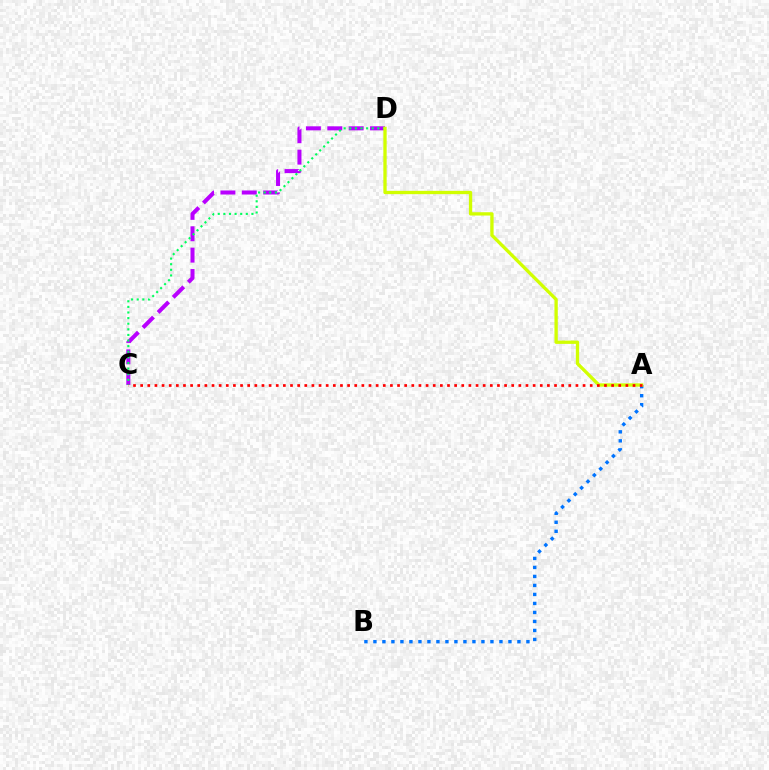{('C', 'D'): [{'color': '#b900ff', 'line_style': 'dashed', 'thickness': 2.9}, {'color': '#00ff5c', 'line_style': 'dotted', 'thickness': 1.52}], ('A', 'B'): [{'color': '#0074ff', 'line_style': 'dotted', 'thickness': 2.45}], ('A', 'D'): [{'color': '#d1ff00', 'line_style': 'solid', 'thickness': 2.39}], ('A', 'C'): [{'color': '#ff0000', 'line_style': 'dotted', 'thickness': 1.94}]}